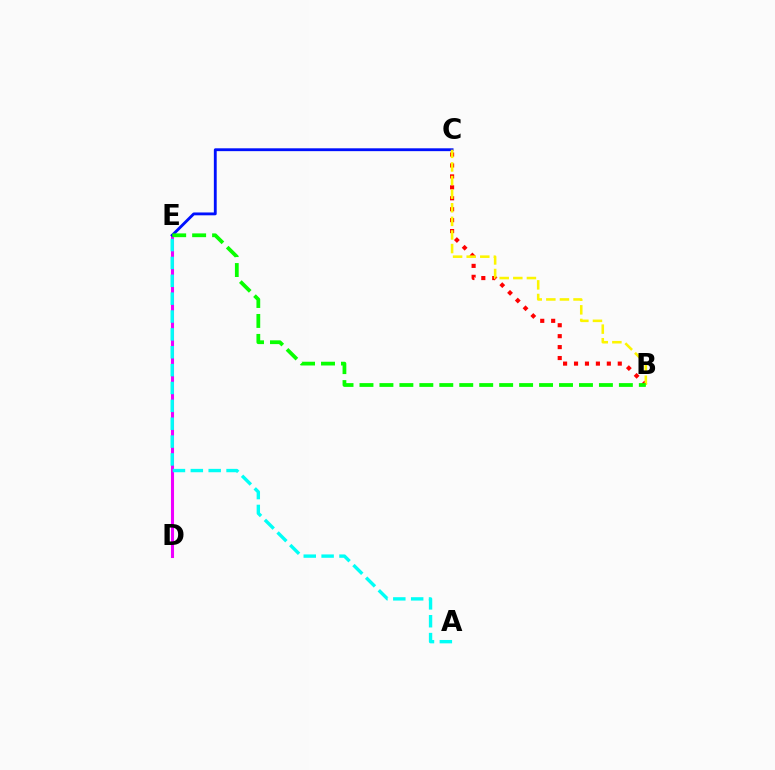{('D', 'E'): [{'color': '#ee00ff', 'line_style': 'solid', 'thickness': 2.21}], ('C', 'E'): [{'color': '#0010ff', 'line_style': 'solid', 'thickness': 2.05}], ('B', 'C'): [{'color': '#ff0000', 'line_style': 'dotted', 'thickness': 2.97}, {'color': '#fcf500', 'line_style': 'dashed', 'thickness': 1.85}], ('A', 'E'): [{'color': '#00fff6', 'line_style': 'dashed', 'thickness': 2.43}], ('B', 'E'): [{'color': '#08ff00', 'line_style': 'dashed', 'thickness': 2.71}]}